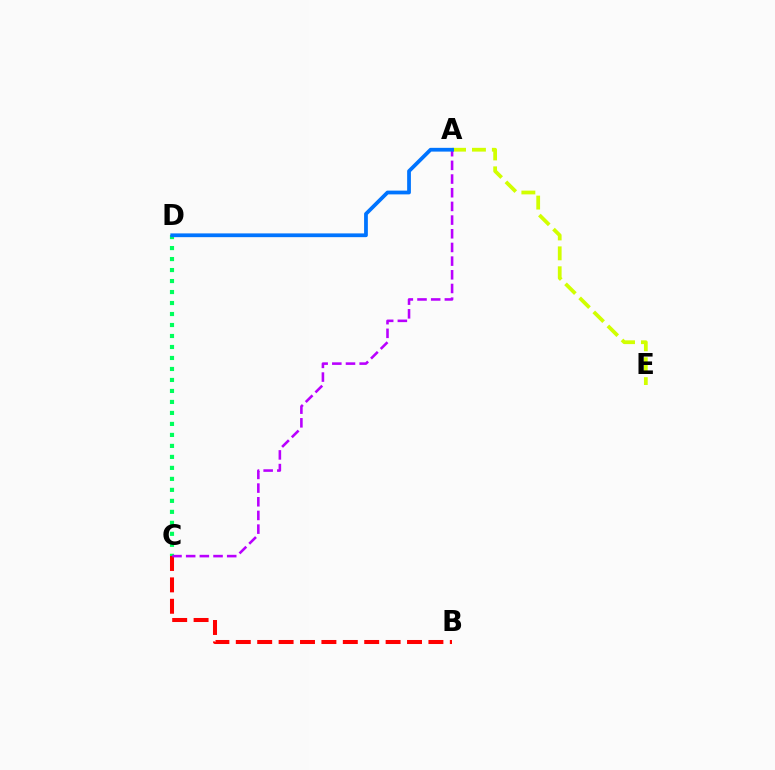{('A', 'E'): [{'color': '#d1ff00', 'line_style': 'dashed', 'thickness': 2.7}], ('C', 'D'): [{'color': '#00ff5c', 'line_style': 'dotted', 'thickness': 2.99}], ('B', 'C'): [{'color': '#ff0000', 'line_style': 'dashed', 'thickness': 2.91}], ('A', 'C'): [{'color': '#b900ff', 'line_style': 'dashed', 'thickness': 1.86}], ('A', 'D'): [{'color': '#0074ff', 'line_style': 'solid', 'thickness': 2.71}]}